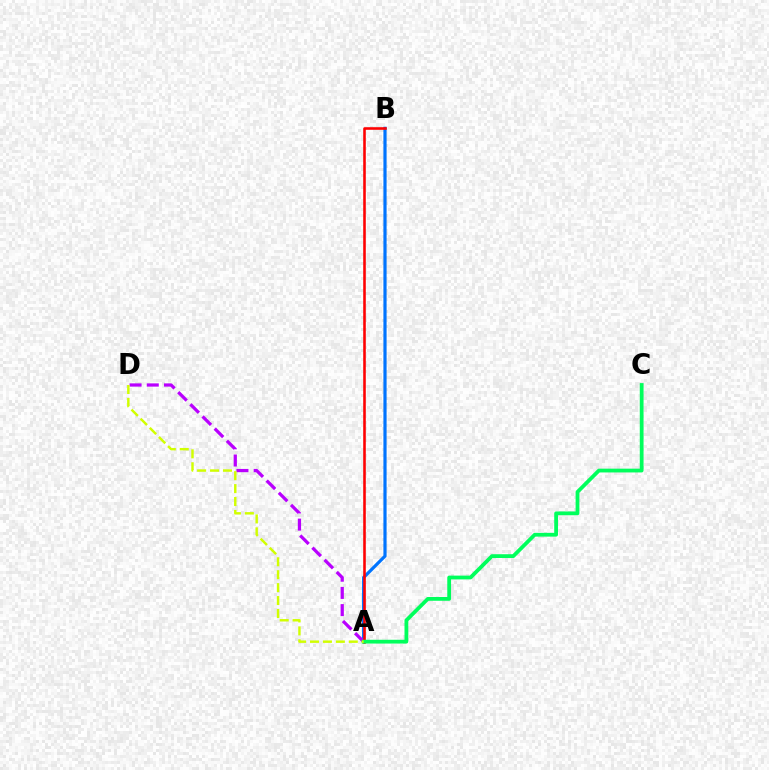{('A', 'B'): [{'color': '#0074ff', 'line_style': 'solid', 'thickness': 2.3}, {'color': '#ff0000', 'line_style': 'solid', 'thickness': 1.86}], ('A', 'D'): [{'color': '#b900ff', 'line_style': 'dashed', 'thickness': 2.34}, {'color': '#d1ff00', 'line_style': 'dashed', 'thickness': 1.76}], ('A', 'C'): [{'color': '#00ff5c', 'line_style': 'solid', 'thickness': 2.72}]}